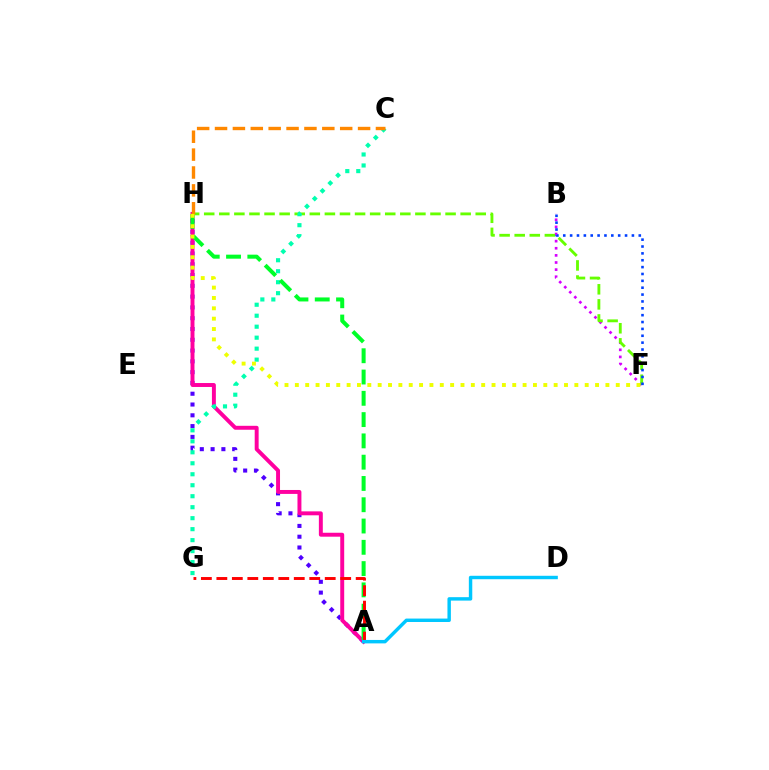{('A', 'H'): [{'color': '#4f00ff', 'line_style': 'dotted', 'thickness': 2.93}, {'color': '#ff00a0', 'line_style': 'solid', 'thickness': 2.83}, {'color': '#00ff27', 'line_style': 'dashed', 'thickness': 2.89}], ('B', 'F'): [{'color': '#d600ff', 'line_style': 'dotted', 'thickness': 1.93}, {'color': '#003fff', 'line_style': 'dotted', 'thickness': 1.87}], ('F', 'H'): [{'color': '#66ff00', 'line_style': 'dashed', 'thickness': 2.05}, {'color': '#eeff00', 'line_style': 'dotted', 'thickness': 2.81}], ('C', 'G'): [{'color': '#00ffaf', 'line_style': 'dotted', 'thickness': 2.98}], ('A', 'G'): [{'color': '#ff0000', 'line_style': 'dashed', 'thickness': 2.1}], ('C', 'H'): [{'color': '#ff8800', 'line_style': 'dashed', 'thickness': 2.43}], ('A', 'D'): [{'color': '#00c7ff', 'line_style': 'solid', 'thickness': 2.47}]}